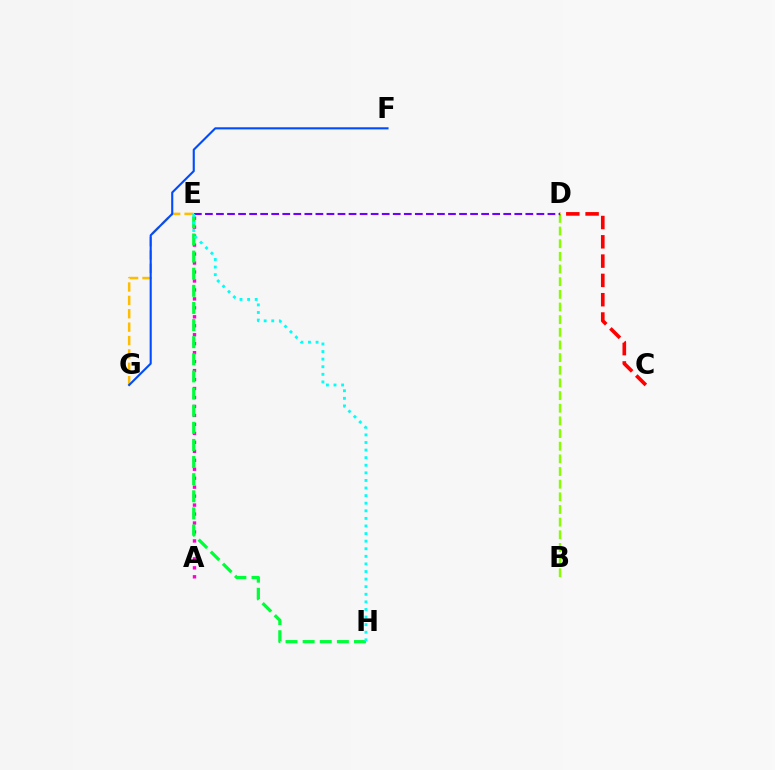{('A', 'E'): [{'color': '#ff00cf', 'line_style': 'dotted', 'thickness': 2.44}], ('B', 'D'): [{'color': '#84ff00', 'line_style': 'dashed', 'thickness': 1.72}], ('E', 'G'): [{'color': '#ffbd00', 'line_style': 'dashed', 'thickness': 1.82}], ('E', 'H'): [{'color': '#00ff39', 'line_style': 'dashed', 'thickness': 2.33}, {'color': '#00fff6', 'line_style': 'dotted', 'thickness': 2.06}], ('D', 'E'): [{'color': '#7200ff', 'line_style': 'dashed', 'thickness': 1.5}], ('F', 'G'): [{'color': '#004bff', 'line_style': 'solid', 'thickness': 1.52}], ('C', 'D'): [{'color': '#ff0000', 'line_style': 'dashed', 'thickness': 2.62}]}